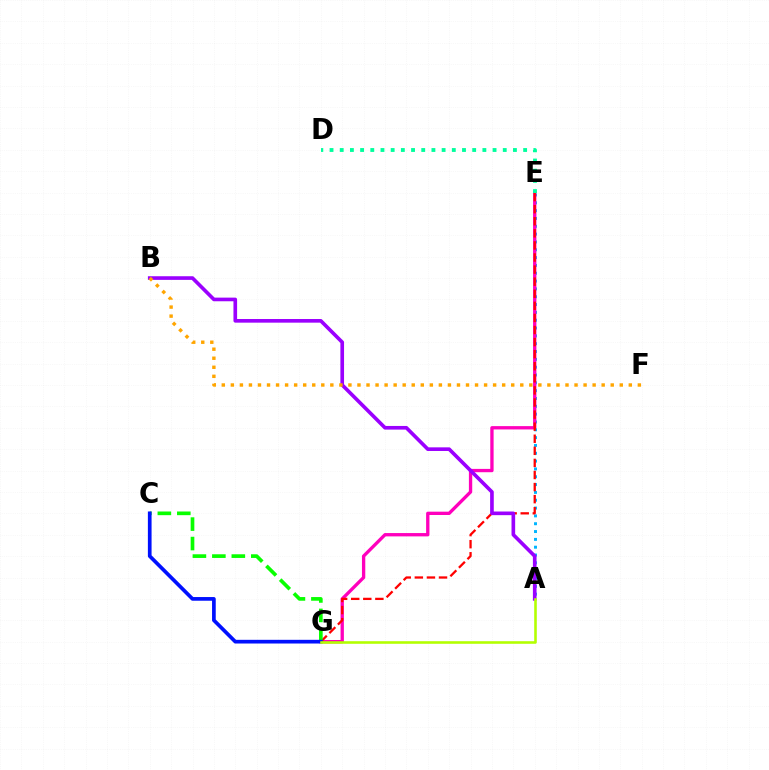{('A', 'E'): [{'color': '#00b5ff', 'line_style': 'dotted', 'thickness': 2.13}], ('E', 'G'): [{'color': '#ff00bd', 'line_style': 'solid', 'thickness': 2.39}, {'color': '#ff0000', 'line_style': 'dashed', 'thickness': 1.64}], ('C', 'G'): [{'color': '#08ff00', 'line_style': 'dashed', 'thickness': 2.64}, {'color': '#0010ff', 'line_style': 'solid', 'thickness': 2.66}], ('A', 'B'): [{'color': '#9b00ff', 'line_style': 'solid', 'thickness': 2.63}], ('D', 'E'): [{'color': '#00ff9d', 'line_style': 'dotted', 'thickness': 2.77}], ('A', 'G'): [{'color': '#b3ff00', 'line_style': 'solid', 'thickness': 1.86}], ('B', 'F'): [{'color': '#ffa500', 'line_style': 'dotted', 'thickness': 2.46}]}